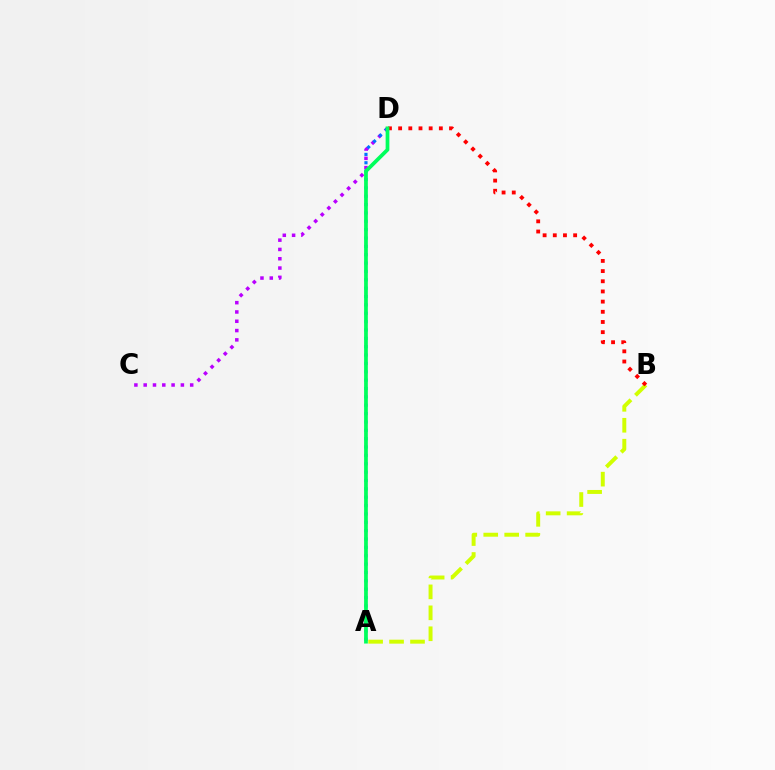{('A', 'B'): [{'color': '#d1ff00', 'line_style': 'dashed', 'thickness': 2.85}], ('C', 'D'): [{'color': '#b900ff', 'line_style': 'dotted', 'thickness': 2.53}], ('A', 'D'): [{'color': '#0074ff', 'line_style': 'dotted', 'thickness': 2.27}, {'color': '#00ff5c', 'line_style': 'solid', 'thickness': 2.69}], ('B', 'D'): [{'color': '#ff0000', 'line_style': 'dotted', 'thickness': 2.76}]}